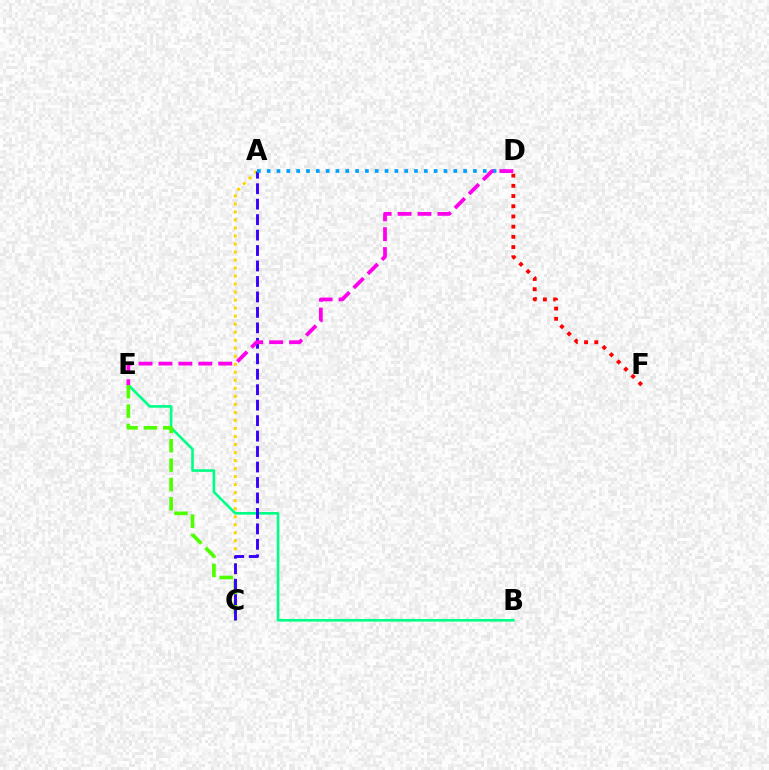{('A', 'C'): [{'color': '#ffd500', 'line_style': 'dotted', 'thickness': 2.18}, {'color': '#3700ff', 'line_style': 'dashed', 'thickness': 2.1}], ('B', 'E'): [{'color': '#00ff86', 'line_style': 'solid', 'thickness': 1.9}], ('C', 'E'): [{'color': '#4fff00', 'line_style': 'dashed', 'thickness': 2.63}], ('D', 'F'): [{'color': '#ff0000', 'line_style': 'dotted', 'thickness': 2.77}], ('A', 'D'): [{'color': '#009eff', 'line_style': 'dotted', 'thickness': 2.67}], ('D', 'E'): [{'color': '#ff00ed', 'line_style': 'dashed', 'thickness': 2.71}]}